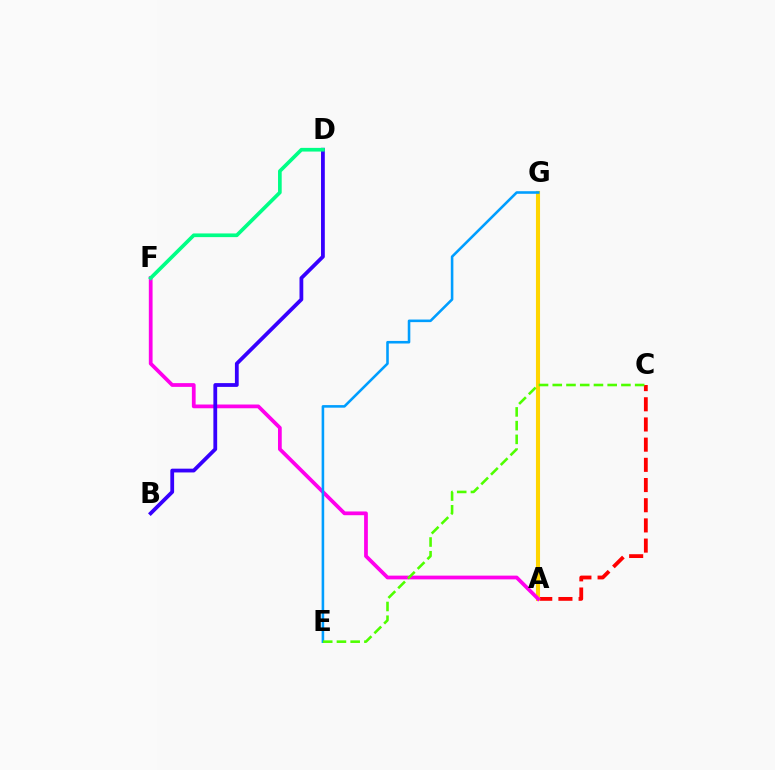{('A', 'C'): [{'color': '#ff0000', 'line_style': 'dashed', 'thickness': 2.74}], ('A', 'G'): [{'color': '#ffd500', 'line_style': 'solid', 'thickness': 2.95}], ('A', 'F'): [{'color': '#ff00ed', 'line_style': 'solid', 'thickness': 2.7}], ('B', 'D'): [{'color': '#3700ff', 'line_style': 'solid', 'thickness': 2.72}], ('E', 'G'): [{'color': '#009eff', 'line_style': 'solid', 'thickness': 1.86}], ('C', 'E'): [{'color': '#4fff00', 'line_style': 'dashed', 'thickness': 1.87}], ('D', 'F'): [{'color': '#00ff86', 'line_style': 'solid', 'thickness': 2.65}]}